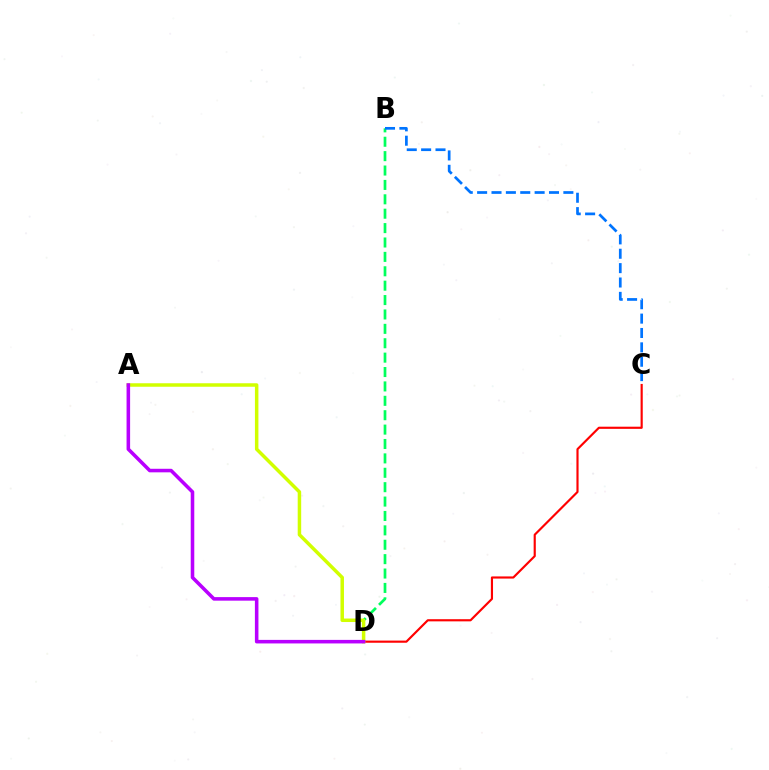{('B', 'D'): [{'color': '#00ff5c', 'line_style': 'dashed', 'thickness': 1.96}], ('C', 'D'): [{'color': '#ff0000', 'line_style': 'solid', 'thickness': 1.55}], ('B', 'C'): [{'color': '#0074ff', 'line_style': 'dashed', 'thickness': 1.95}], ('A', 'D'): [{'color': '#d1ff00', 'line_style': 'solid', 'thickness': 2.51}, {'color': '#b900ff', 'line_style': 'solid', 'thickness': 2.56}]}